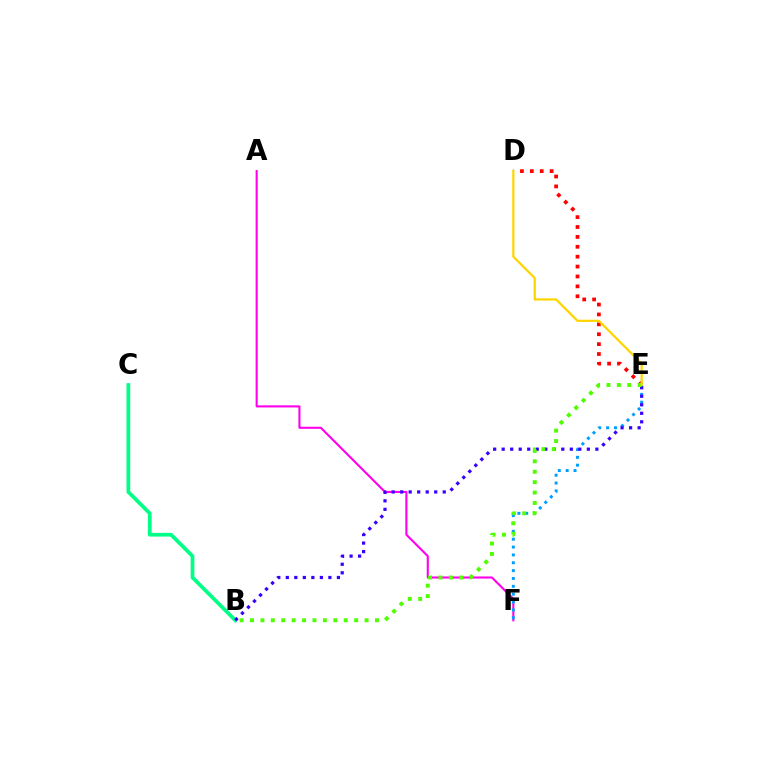{('D', 'E'): [{'color': '#ff0000', 'line_style': 'dotted', 'thickness': 2.69}, {'color': '#ffd500', 'line_style': 'solid', 'thickness': 1.6}], ('A', 'F'): [{'color': '#ff00ed', 'line_style': 'solid', 'thickness': 1.52}], ('E', 'F'): [{'color': '#009eff', 'line_style': 'dotted', 'thickness': 2.13}], ('B', 'C'): [{'color': '#00ff86', 'line_style': 'solid', 'thickness': 2.68}], ('B', 'E'): [{'color': '#3700ff', 'line_style': 'dotted', 'thickness': 2.31}, {'color': '#4fff00', 'line_style': 'dotted', 'thickness': 2.83}]}